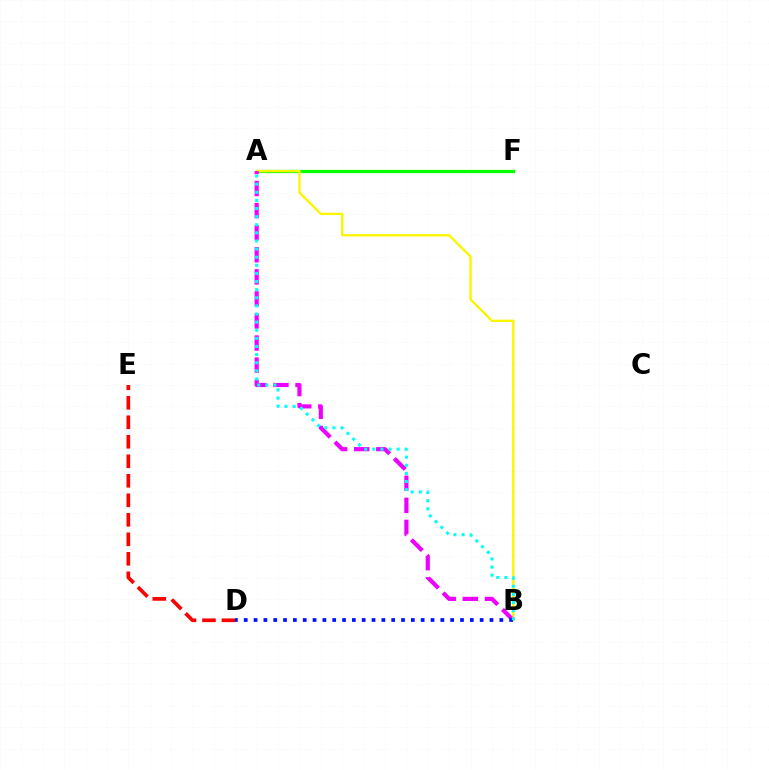{('D', 'E'): [{'color': '#ff0000', 'line_style': 'dashed', 'thickness': 2.65}], ('A', 'F'): [{'color': '#08ff00', 'line_style': 'solid', 'thickness': 2.33}], ('A', 'B'): [{'color': '#fcf500', 'line_style': 'solid', 'thickness': 1.7}, {'color': '#ee00ff', 'line_style': 'dashed', 'thickness': 3.0}, {'color': '#00fff6', 'line_style': 'dotted', 'thickness': 2.2}], ('B', 'D'): [{'color': '#0010ff', 'line_style': 'dotted', 'thickness': 2.67}]}